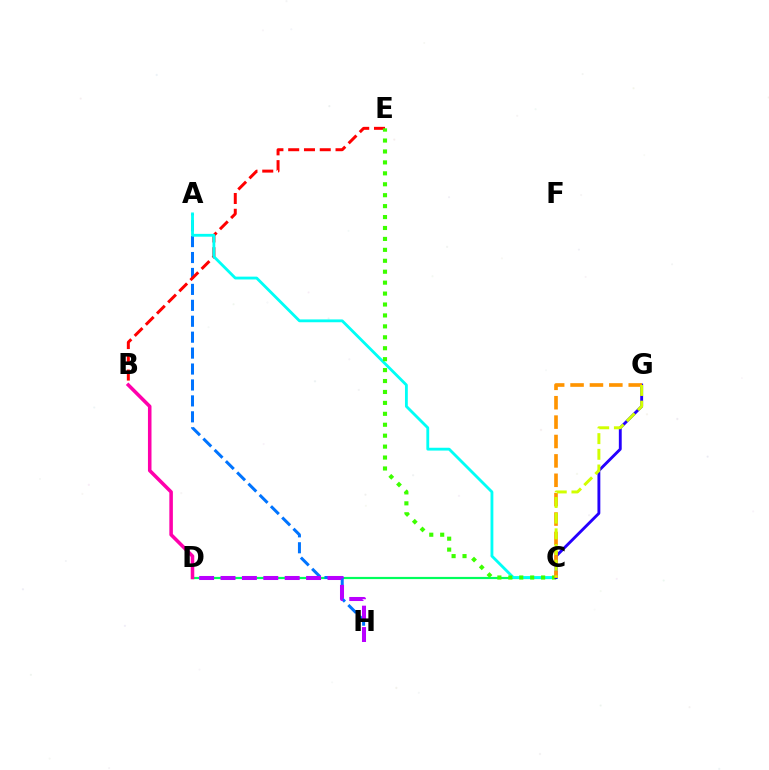{('C', 'D'): [{'color': '#00ff5c', 'line_style': 'solid', 'thickness': 1.57}], ('A', 'H'): [{'color': '#0074ff', 'line_style': 'dashed', 'thickness': 2.16}], ('B', 'D'): [{'color': '#ff00ac', 'line_style': 'solid', 'thickness': 2.55}], ('B', 'E'): [{'color': '#ff0000', 'line_style': 'dashed', 'thickness': 2.14}], ('A', 'C'): [{'color': '#00fff6', 'line_style': 'solid', 'thickness': 2.03}], ('C', 'E'): [{'color': '#3dff00', 'line_style': 'dotted', 'thickness': 2.97}], ('C', 'G'): [{'color': '#2500ff', 'line_style': 'solid', 'thickness': 2.06}, {'color': '#ff9400', 'line_style': 'dashed', 'thickness': 2.63}, {'color': '#d1ff00', 'line_style': 'dashed', 'thickness': 2.13}], ('D', 'H'): [{'color': '#b900ff', 'line_style': 'dashed', 'thickness': 2.91}]}